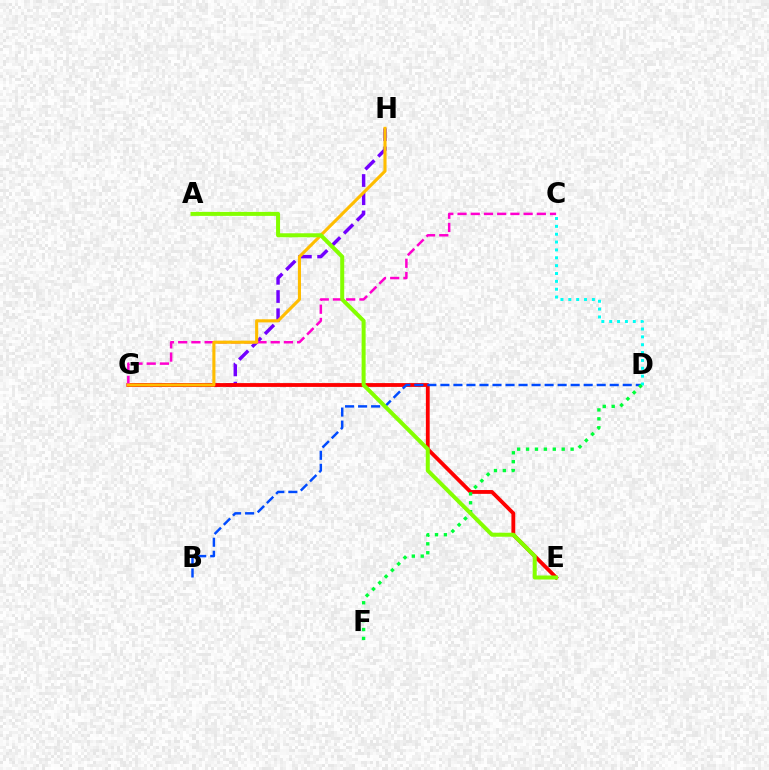{('G', 'H'): [{'color': '#7200ff', 'line_style': 'dashed', 'thickness': 2.48}, {'color': '#ffbd00', 'line_style': 'solid', 'thickness': 2.24}], ('E', 'G'): [{'color': '#ff0000', 'line_style': 'solid', 'thickness': 2.75}], ('B', 'D'): [{'color': '#004bff', 'line_style': 'dashed', 'thickness': 1.77}], ('C', 'G'): [{'color': '#ff00cf', 'line_style': 'dashed', 'thickness': 1.8}], ('C', 'D'): [{'color': '#00fff6', 'line_style': 'dotted', 'thickness': 2.14}], ('D', 'F'): [{'color': '#00ff39', 'line_style': 'dotted', 'thickness': 2.42}], ('A', 'E'): [{'color': '#84ff00', 'line_style': 'solid', 'thickness': 2.88}]}